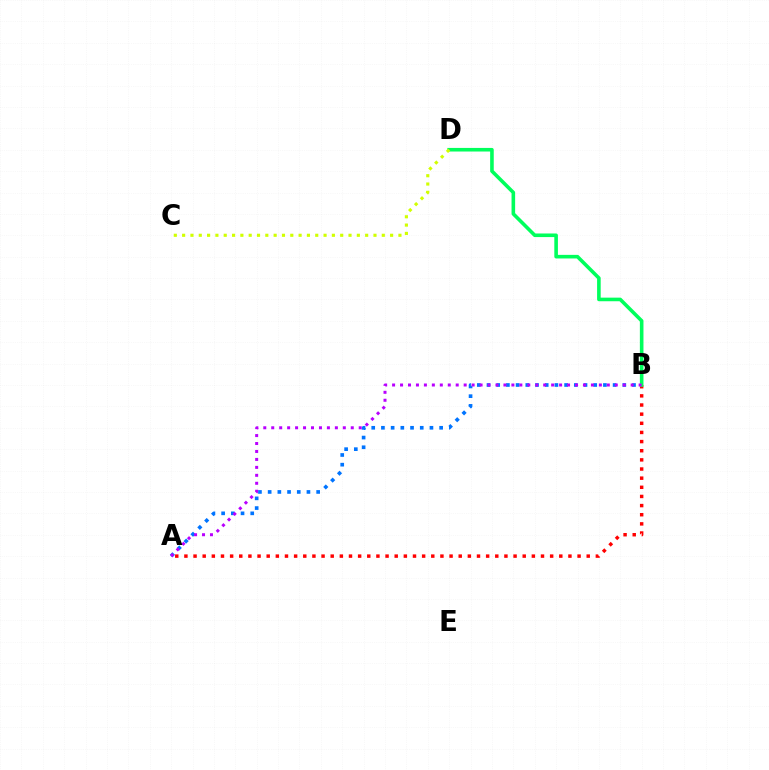{('A', 'B'): [{'color': '#ff0000', 'line_style': 'dotted', 'thickness': 2.48}, {'color': '#0074ff', 'line_style': 'dotted', 'thickness': 2.64}, {'color': '#b900ff', 'line_style': 'dotted', 'thickness': 2.16}], ('B', 'D'): [{'color': '#00ff5c', 'line_style': 'solid', 'thickness': 2.59}], ('C', 'D'): [{'color': '#d1ff00', 'line_style': 'dotted', 'thickness': 2.26}]}